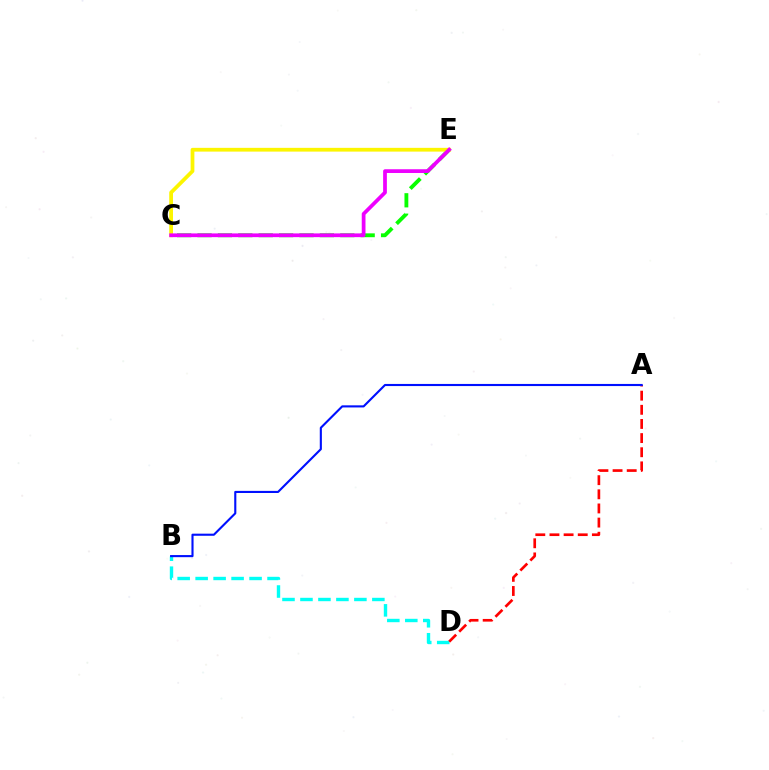{('B', 'D'): [{'color': '#00fff6', 'line_style': 'dashed', 'thickness': 2.44}], ('A', 'D'): [{'color': '#ff0000', 'line_style': 'dashed', 'thickness': 1.92}], ('C', 'E'): [{'color': '#08ff00', 'line_style': 'dashed', 'thickness': 2.77}, {'color': '#fcf500', 'line_style': 'solid', 'thickness': 2.71}, {'color': '#ee00ff', 'line_style': 'solid', 'thickness': 2.7}], ('A', 'B'): [{'color': '#0010ff', 'line_style': 'solid', 'thickness': 1.52}]}